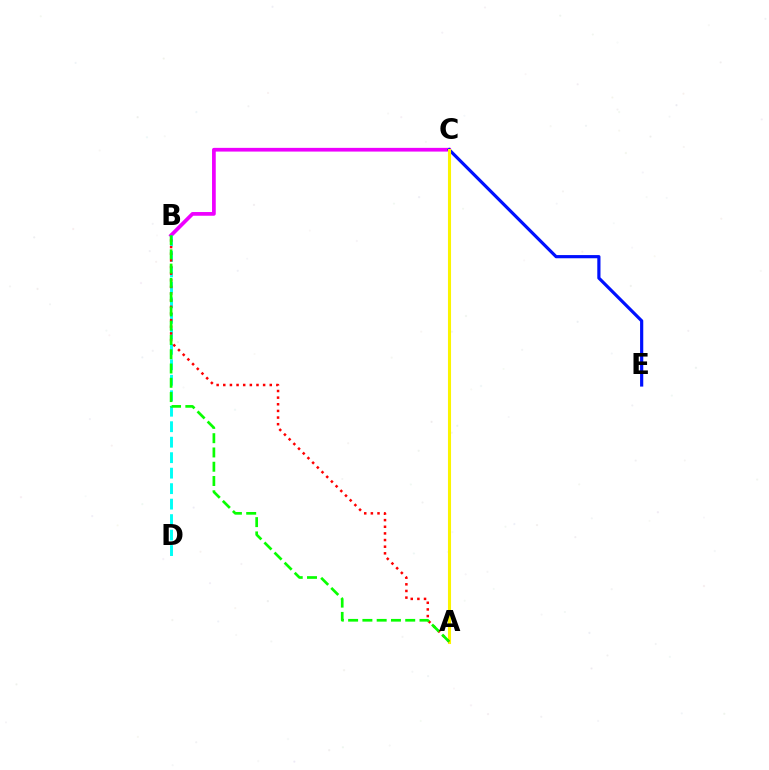{('B', 'C'): [{'color': '#ee00ff', 'line_style': 'solid', 'thickness': 2.67}], ('C', 'E'): [{'color': '#0010ff', 'line_style': 'solid', 'thickness': 2.29}], ('A', 'C'): [{'color': '#fcf500', 'line_style': 'solid', 'thickness': 2.22}], ('B', 'D'): [{'color': '#00fff6', 'line_style': 'dashed', 'thickness': 2.1}], ('A', 'B'): [{'color': '#ff0000', 'line_style': 'dotted', 'thickness': 1.8}, {'color': '#08ff00', 'line_style': 'dashed', 'thickness': 1.94}]}